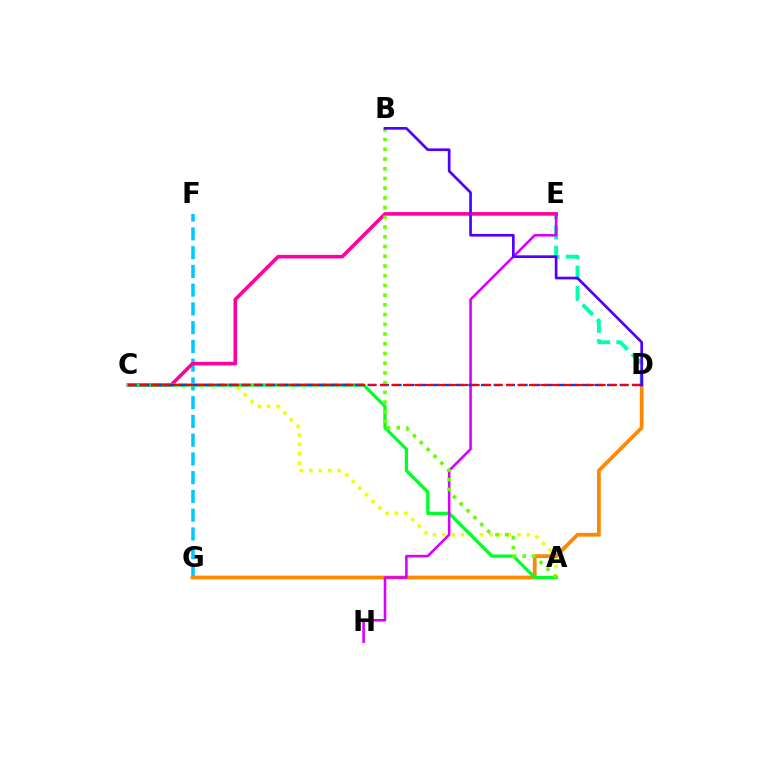{('D', 'E'): [{'color': '#00ffaf', 'line_style': 'dashed', 'thickness': 2.8}], ('F', 'G'): [{'color': '#00c7ff', 'line_style': 'dashed', 'thickness': 2.55}], ('A', 'C'): [{'color': '#eeff00', 'line_style': 'dotted', 'thickness': 2.55}, {'color': '#00ff27', 'line_style': 'solid', 'thickness': 2.35}], ('C', 'E'): [{'color': '#ff00a0', 'line_style': 'solid', 'thickness': 2.58}], ('D', 'G'): [{'color': '#ff8800', 'line_style': 'solid', 'thickness': 2.71}], ('E', 'H'): [{'color': '#d600ff', 'line_style': 'solid', 'thickness': 1.86}], ('C', 'D'): [{'color': '#003fff', 'line_style': 'dashed', 'thickness': 1.71}, {'color': '#ff0000', 'line_style': 'dashed', 'thickness': 1.56}], ('A', 'B'): [{'color': '#66ff00', 'line_style': 'dotted', 'thickness': 2.64}], ('B', 'D'): [{'color': '#4f00ff', 'line_style': 'solid', 'thickness': 1.93}]}